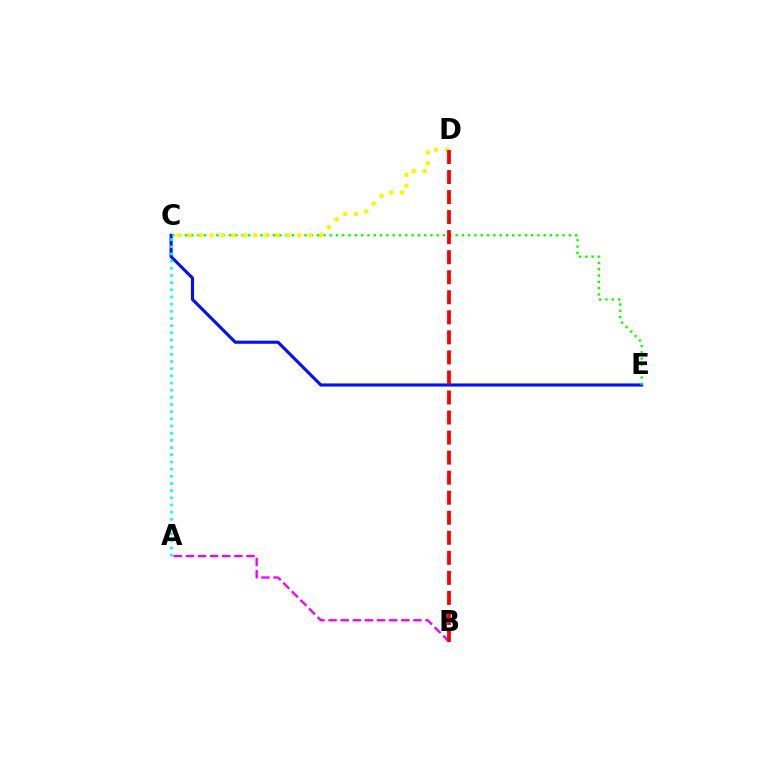{('C', 'E'): [{'color': '#0010ff', 'line_style': 'solid', 'thickness': 2.24}, {'color': '#08ff00', 'line_style': 'dotted', 'thickness': 1.71}], ('A', 'C'): [{'color': '#00fff6', 'line_style': 'dotted', 'thickness': 1.95}], ('A', 'B'): [{'color': '#ee00ff', 'line_style': 'dashed', 'thickness': 1.65}], ('C', 'D'): [{'color': '#fcf500', 'line_style': 'dotted', 'thickness': 2.98}], ('B', 'D'): [{'color': '#ff0000', 'line_style': 'dashed', 'thickness': 2.72}]}